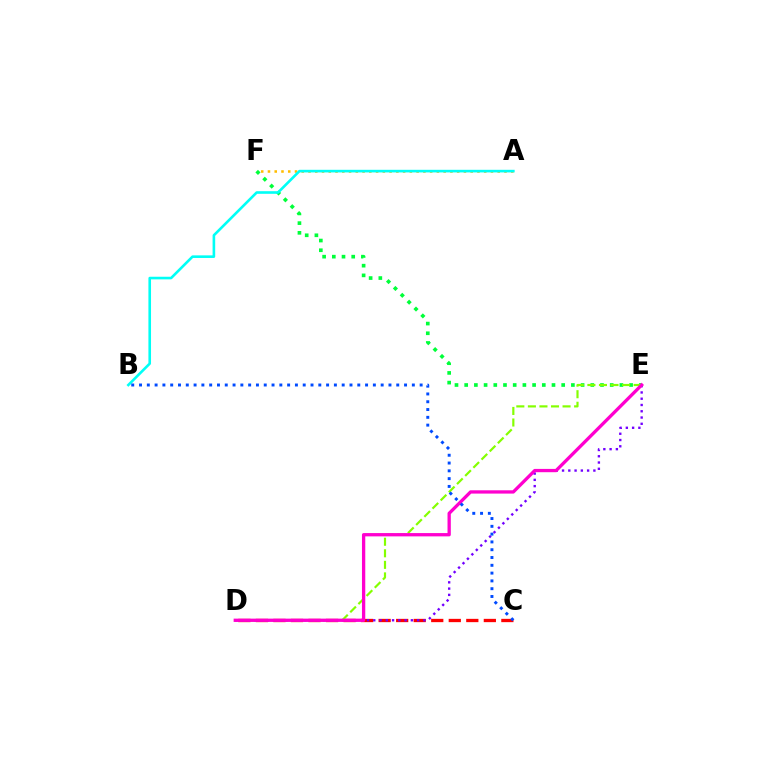{('E', 'F'): [{'color': '#00ff39', 'line_style': 'dotted', 'thickness': 2.64}], ('C', 'D'): [{'color': '#ff0000', 'line_style': 'dashed', 'thickness': 2.38}], ('D', 'E'): [{'color': '#84ff00', 'line_style': 'dashed', 'thickness': 1.57}, {'color': '#7200ff', 'line_style': 'dotted', 'thickness': 1.7}, {'color': '#ff00cf', 'line_style': 'solid', 'thickness': 2.38}], ('A', 'F'): [{'color': '#ffbd00', 'line_style': 'dotted', 'thickness': 1.84}], ('A', 'B'): [{'color': '#00fff6', 'line_style': 'solid', 'thickness': 1.88}], ('B', 'C'): [{'color': '#004bff', 'line_style': 'dotted', 'thickness': 2.12}]}